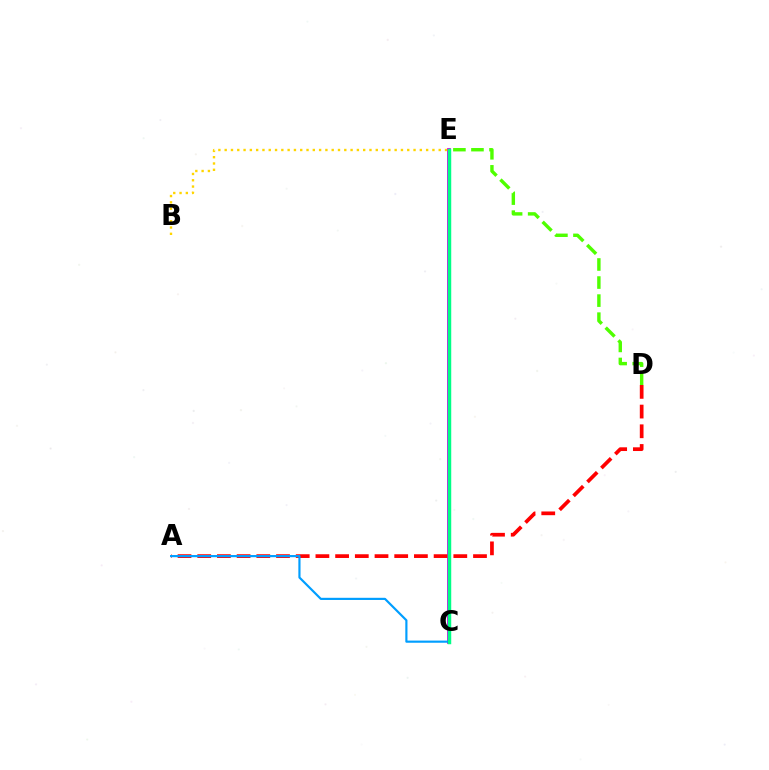{('D', 'E'): [{'color': '#4fff00', 'line_style': 'dashed', 'thickness': 2.45}], ('C', 'E'): [{'color': '#ff00ed', 'line_style': 'solid', 'thickness': 2.8}, {'color': '#3700ff', 'line_style': 'solid', 'thickness': 1.68}, {'color': '#00ff86', 'line_style': 'solid', 'thickness': 2.49}], ('A', 'D'): [{'color': '#ff0000', 'line_style': 'dashed', 'thickness': 2.68}], ('A', 'C'): [{'color': '#009eff', 'line_style': 'solid', 'thickness': 1.56}], ('B', 'E'): [{'color': '#ffd500', 'line_style': 'dotted', 'thickness': 1.71}]}